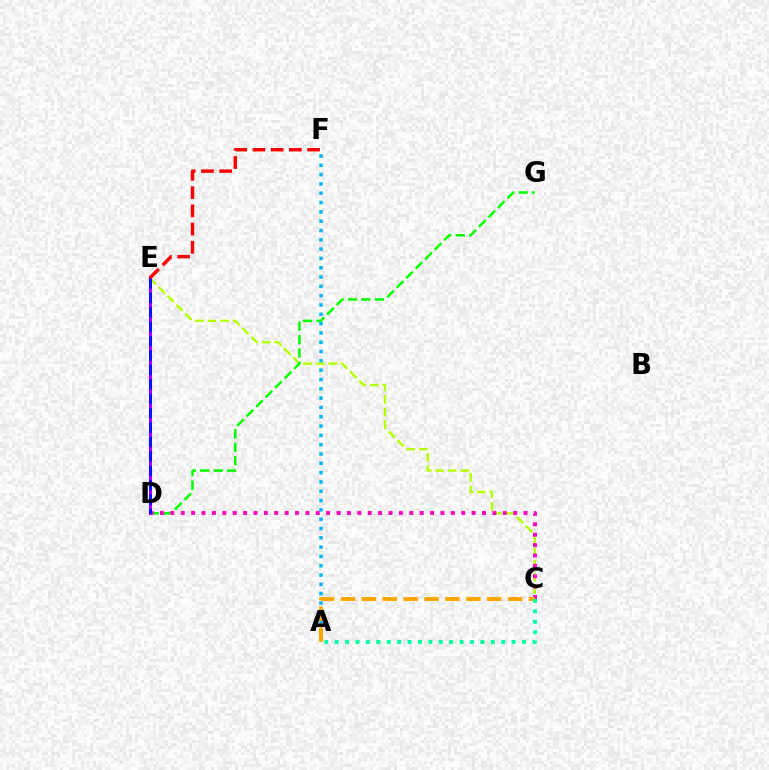{('A', 'F'): [{'color': '#00b5ff', 'line_style': 'dotted', 'thickness': 2.53}], ('C', 'E'): [{'color': '#b3ff00', 'line_style': 'dashed', 'thickness': 1.71}], ('D', 'G'): [{'color': '#08ff00', 'line_style': 'dashed', 'thickness': 1.83}], ('C', 'D'): [{'color': '#ff00bd', 'line_style': 'dotted', 'thickness': 2.82}], ('A', 'C'): [{'color': '#ffa500', 'line_style': 'dashed', 'thickness': 2.84}, {'color': '#00ff9d', 'line_style': 'dotted', 'thickness': 2.83}], ('D', 'E'): [{'color': '#9b00ff', 'line_style': 'solid', 'thickness': 2.21}, {'color': '#0010ff', 'line_style': 'dashed', 'thickness': 1.96}], ('E', 'F'): [{'color': '#ff0000', 'line_style': 'dashed', 'thickness': 2.48}]}